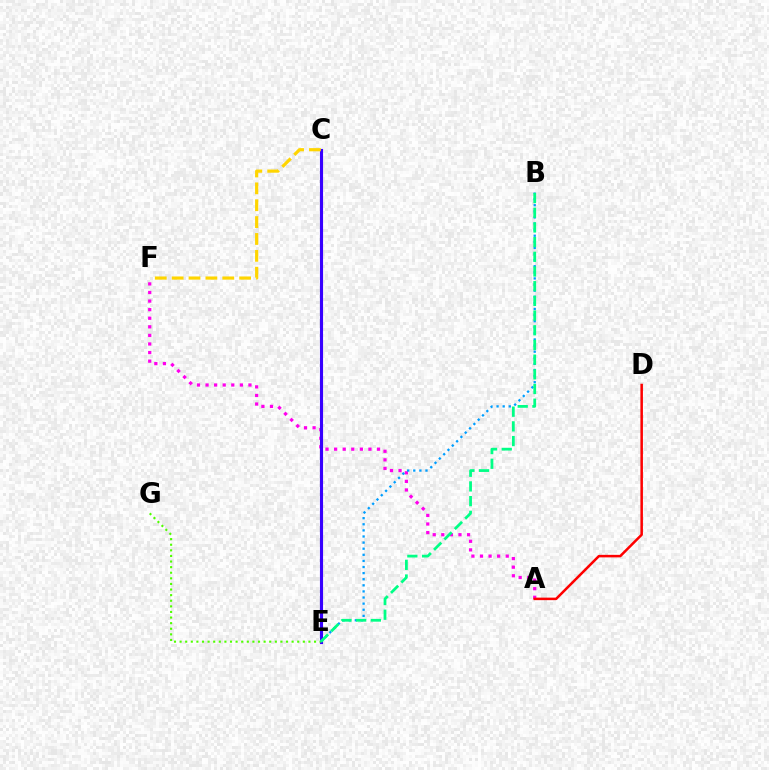{('A', 'F'): [{'color': '#ff00ed', 'line_style': 'dotted', 'thickness': 2.33}], ('C', 'E'): [{'color': '#3700ff', 'line_style': 'solid', 'thickness': 2.24}], ('E', 'G'): [{'color': '#4fff00', 'line_style': 'dotted', 'thickness': 1.52}], ('C', 'F'): [{'color': '#ffd500', 'line_style': 'dashed', 'thickness': 2.29}], ('B', 'E'): [{'color': '#009eff', 'line_style': 'dotted', 'thickness': 1.66}, {'color': '#00ff86', 'line_style': 'dashed', 'thickness': 2.0}], ('A', 'D'): [{'color': '#ff0000', 'line_style': 'solid', 'thickness': 1.82}]}